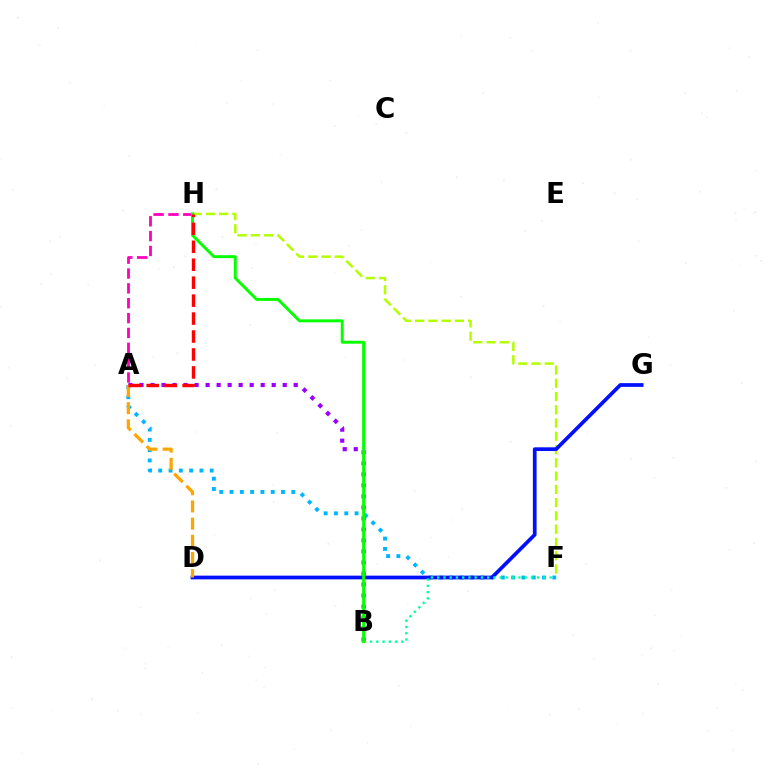{('A', 'B'): [{'color': '#9b00ff', 'line_style': 'dotted', 'thickness': 2.99}], ('A', 'F'): [{'color': '#00b5ff', 'line_style': 'dotted', 'thickness': 2.8}], ('F', 'H'): [{'color': '#b3ff00', 'line_style': 'dashed', 'thickness': 1.8}], ('D', 'G'): [{'color': '#0010ff', 'line_style': 'solid', 'thickness': 2.68}], ('A', 'D'): [{'color': '#ffa500', 'line_style': 'dashed', 'thickness': 2.33}], ('A', 'H'): [{'color': '#ff00bd', 'line_style': 'dashed', 'thickness': 2.02}, {'color': '#ff0000', 'line_style': 'dashed', 'thickness': 2.44}], ('B', 'F'): [{'color': '#00ff9d', 'line_style': 'dotted', 'thickness': 1.7}], ('B', 'H'): [{'color': '#08ff00', 'line_style': 'solid', 'thickness': 2.12}]}